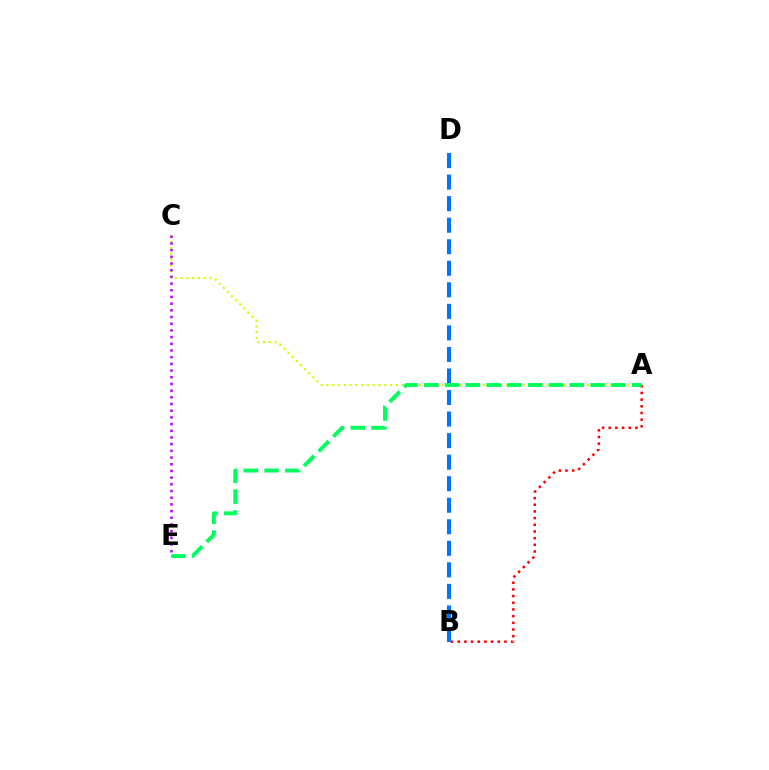{('A', 'C'): [{'color': '#d1ff00', 'line_style': 'dotted', 'thickness': 1.57}], ('C', 'E'): [{'color': '#b900ff', 'line_style': 'dotted', 'thickness': 1.82}], ('A', 'B'): [{'color': '#ff0000', 'line_style': 'dotted', 'thickness': 1.81}], ('B', 'D'): [{'color': '#0074ff', 'line_style': 'dashed', 'thickness': 2.93}], ('A', 'E'): [{'color': '#00ff5c', 'line_style': 'dashed', 'thickness': 2.82}]}